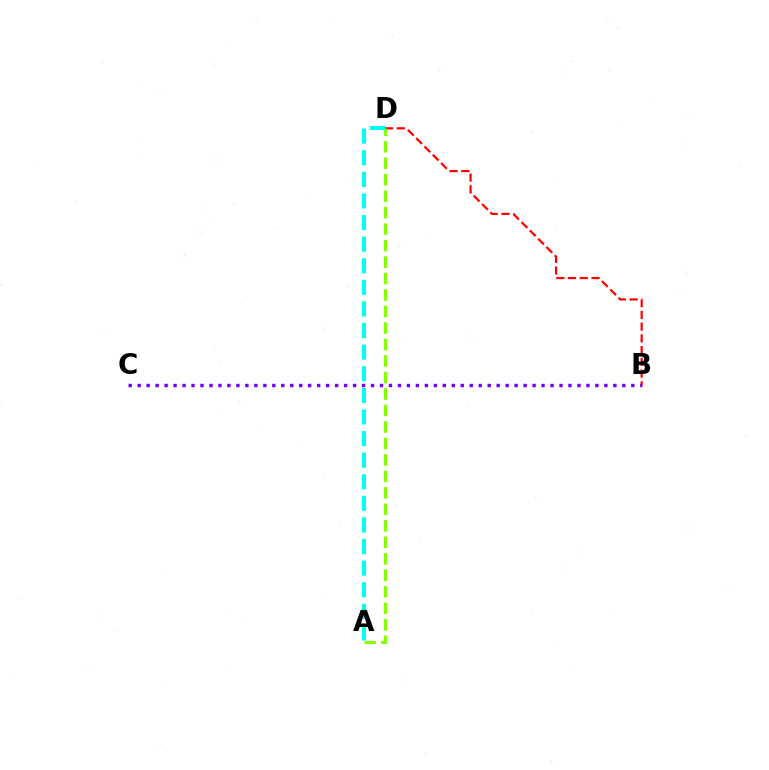{('B', 'C'): [{'color': '#7200ff', 'line_style': 'dotted', 'thickness': 2.44}], ('B', 'D'): [{'color': '#ff0000', 'line_style': 'dashed', 'thickness': 1.59}], ('A', 'D'): [{'color': '#84ff00', 'line_style': 'dashed', 'thickness': 2.24}, {'color': '#00fff6', 'line_style': 'dashed', 'thickness': 2.93}]}